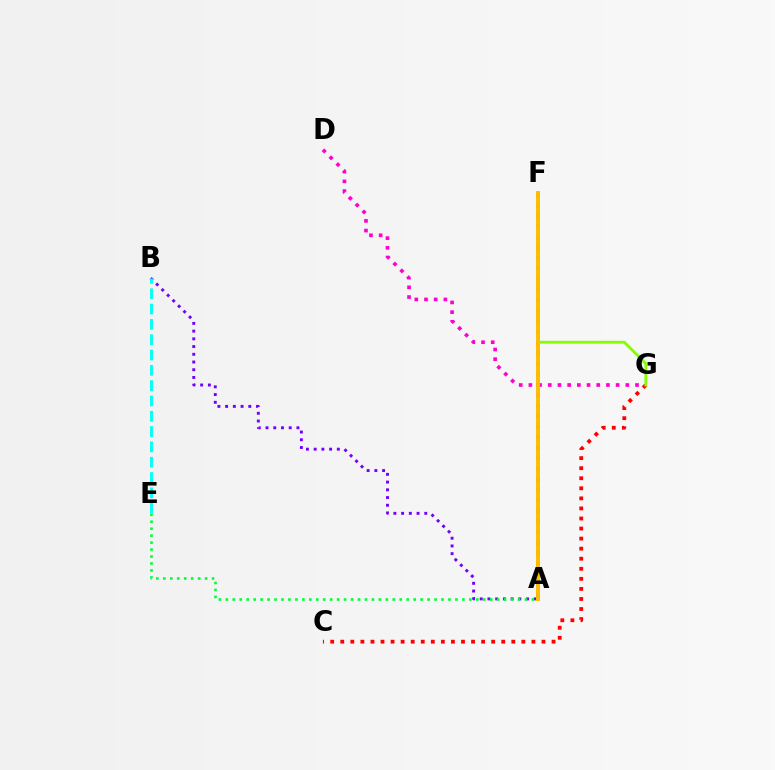{('A', 'F'): [{'color': '#004bff', 'line_style': 'dotted', 'thickness': 2.86}, {'color': '#ffbd00', 'line_style': 'solid', 'thickness': 2.81}], ('C', 'G'): [{'color': '#ff0000', 'line_style': 'dotted', 'thickness': 2.73}], ('D', 'G'): [{'color': '#ff00cf', 'line_style': 'dotted', 'thickness': 2.63}], ('F', 'G'): [{'color': '#84ff00', 'line_style': 'solid', 'thickness': 2.04}], ('A', 'B'): [{'color': '#7200ff', 'line_style': 'dotted', 'thickness': 2.1}], ('A', 'E'): [{'color': '#00ff39', 'line_style': 'dotted', 'thickness': 1.89}], ('B', 'E'): [{'color': '#00fff6', 'line_style': 'dashed', 'thickness': 2.08}]}